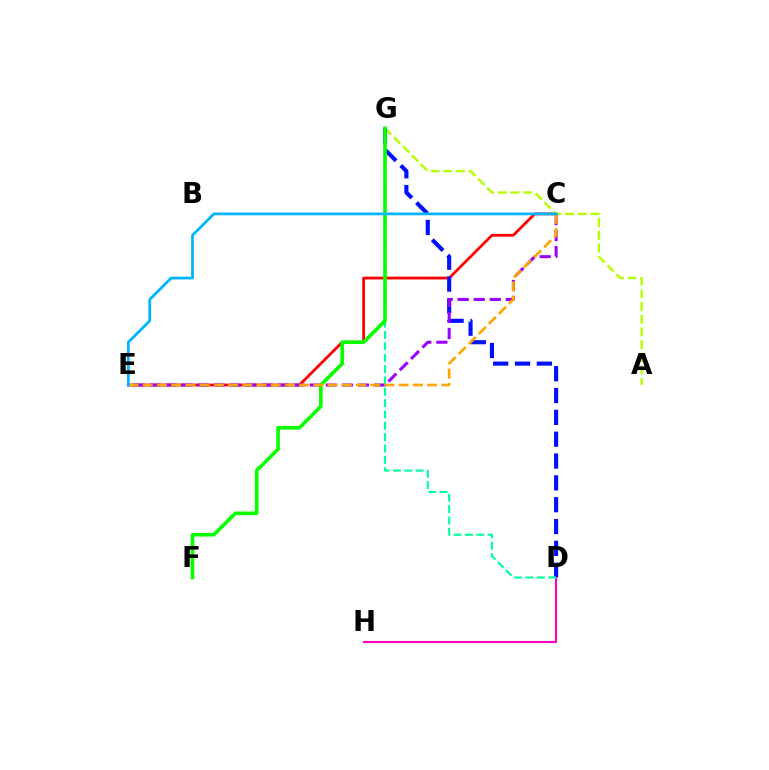{('C', 'E'): [{'color': '#ff0000', 'line_style': 'solid', 'thickness': 2.0}, {'color': '#9b00ff', 'line_style': 'dashed', 'thickness': 2.18}, {'color': '#ffa500', 'line_style': 'dashed', 'thickness': 1.93}, {'color': '#00b5ff', 'line_style': 'solid', 'thickness': 1.98}], ('A', 'G'): [{'color': '#b3ff00', 'line_style': 'dashed', 'thickness': 1.72}], ('D', 'G'): [{'color': '#0010ff', 'line_style': 'dashed', 'thickness': 2.97}, {'color': '#00ff9d', 'line_style': 'dashed', 'thickness': 1.54}], ('D', 'H'): [{'color': '#ff00bd', 'line_style': 'solid', 'thickness': 1.53}], ('F', 'G'): [{'color': '#08ff00', 'line_style': 'solid', 'thickness': 2.61}]}